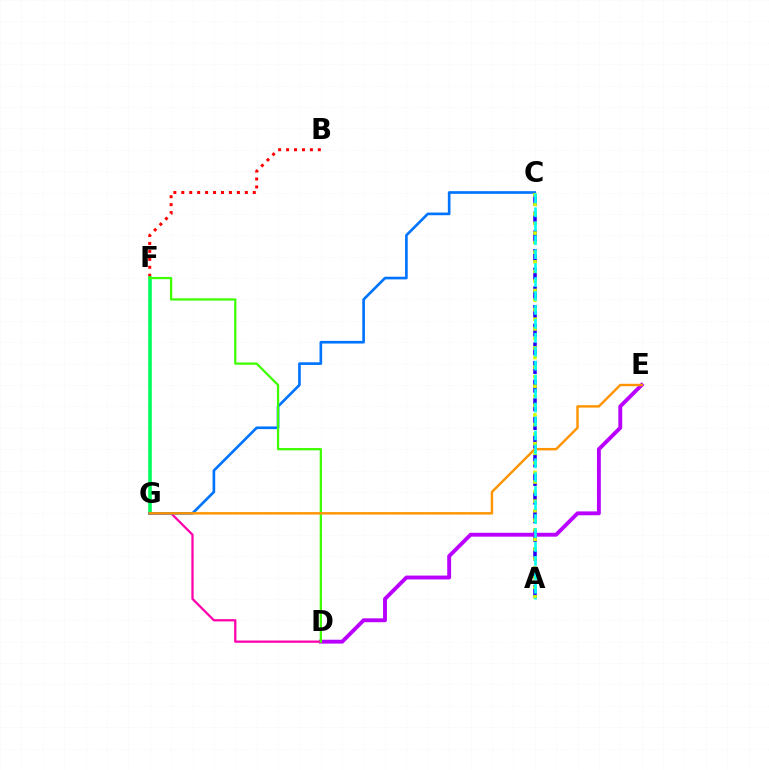{('A', 'C'): [{'color': '#2500ff', 'line_style': 'dashed', 'thickness': 2.54}, {'color': '#d1ff00', 'line_style': 'dotted', 'thickness': 2.6}, {'color': '#00fff6', 'line_style': 'dashed', 'thickness': 1.89}], ('B', 'F'): [{'color': '#ff0000', 'line_style': 'dotted', 'thickness': 2.16}], ('D', 'E'): [{'color': '#b900ff', 'line_style': 'solid', 'thickness': 2.79}], ('F', 'G'): [{'color': '#00ff5c', 'line_style': 'solid', 'thickness': 2.59}], ('D', 'G'): [{'color': '#ff00ac', 'line_style': 'solid', 'thickness': 1.64}], ('C', 'G'): [{'color': '#0074ff', 'line_style': 'solid', 'thickness': 1.92}], ('D', 'F'): [{'color': '#3dff00', 'line_style': 'solid', 'thickness': 1.63}], ('E', 'G'): [{'color': '#ff9400', 'line_style': 'solid', 'thickness': 1.75}]}